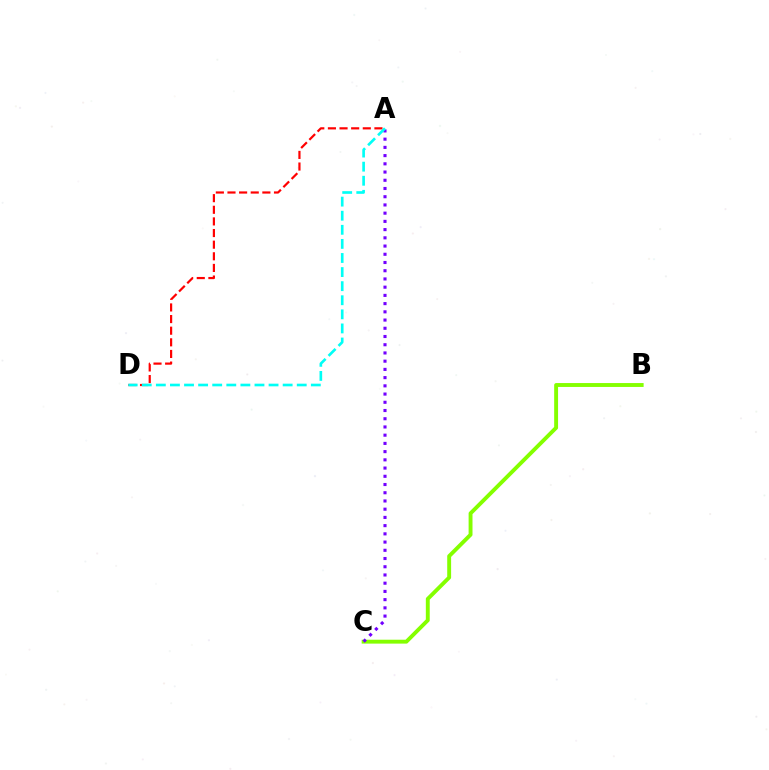{('B', 'C'): [{'color': '#84ff00', 'line_style': 'solid', 'thickness': 2.8}], ('A', 'C'): [{'color': '#7200ff', 'line_style': 'dotted', 'thickness': 2.23}], ('A', 'D'): [{'color': '#ff0000', 'line_style': 'dashed', 'thickness': 1.58}, {'color': '#00fff6', 'line_style': 'dashed', 'thickness': 1.91}]}